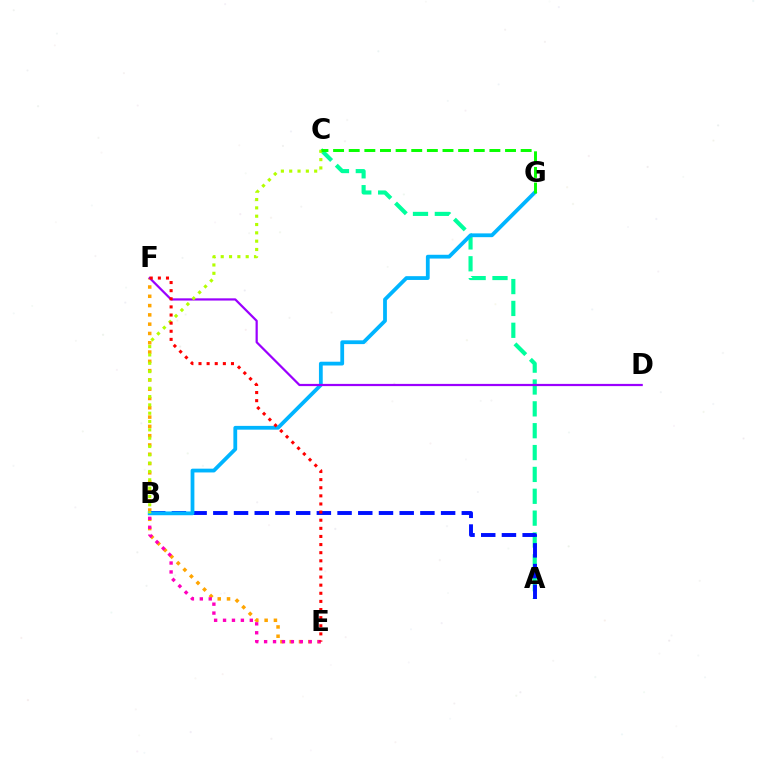{('A', 'C'): [{'color': '#00ff9d', 'line_style': 'dashed', 'thickness': 2.97}], ('E', 'F'): [{'color': '#ffa500', 'line_style': 'dotted', 'thickness': 2.52}, {'color': '#ff0000', 'line_style': 'dotted', 'thickness': 2.21}], ('A', 'B'): [{'color': '#0010ff', 'line_style': 'dashed', 'thickness': 2.81}], ('B', 'G'): [{'color': '#00b5ff', 'line_style': 'solid', 'thickness': 2.73}], ('D', 'F'): [{'color': '#9b00ff', 'line_style': 'solid', 'thickness': 1.6}], ('B', 'C'): [{'color': '#b3ff00', 'line_style': 'dotted', 'thickness': 2.26}], ('B', 'E'): [{'color': '#ff00bd', 'line_style': 'dotted', 'thickness': 2.42}], ('C', 'G'): [{'color': '#08ff00', 'line_style': 'dashed', 'thickness': 2.12}]}